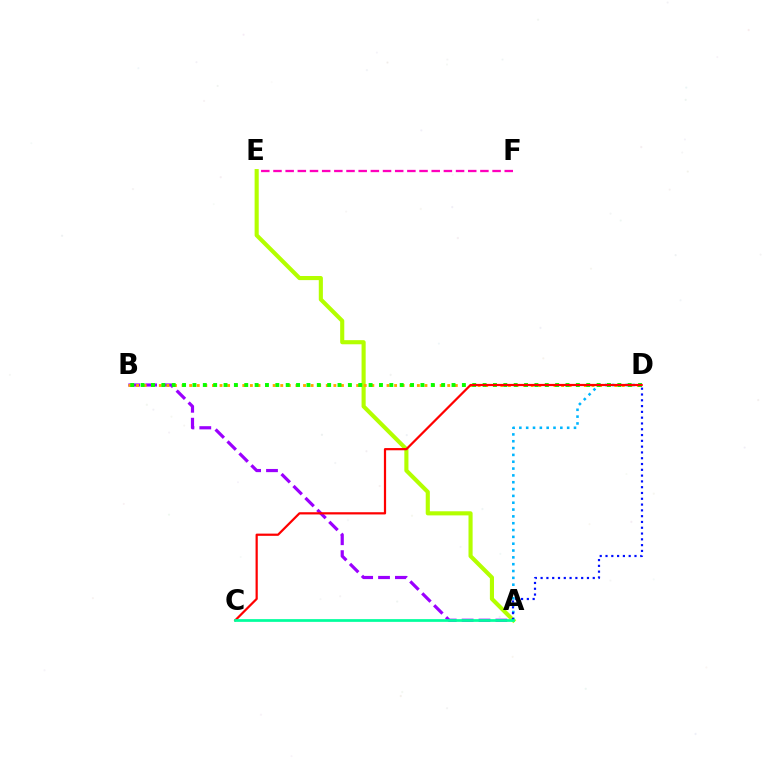{('A', 'D'): [{'color': '#00b5ff', 'line_style': 'dotted', 'thickness': 1.86}, {'color': '#0010ff', 'line_style': 'dotted', 'thickness': 1.57}], ('E', 'F'): [{'color': '#ff00bd', 'line_style': 'dashed', 'thickness': 1.65}], ('A', 'B'): [{'color': '#9b00ff', 'line_style': 'dashed', 'thickness': 2.29}], ('A', 'E'): [{'color': '#b3ff00', 'line_style': 'solid', 'thickness': 2.96}], ('B', 'D'): [{'color': '#ffa500', 'line_style': 'dotted', 'thickness': 2.06}, {'color': '#08ff00', 'line_style': 'dotted', 'thickness': 2.82}], ('C', 'D'): [{'color': '#ff0000', 'line_style': 'solid', 'thickness': 1.6}], ('A', 'C'): [{'color': '#00ff9d', 'line_style': 'solid', 'thickness': 1.96}]}